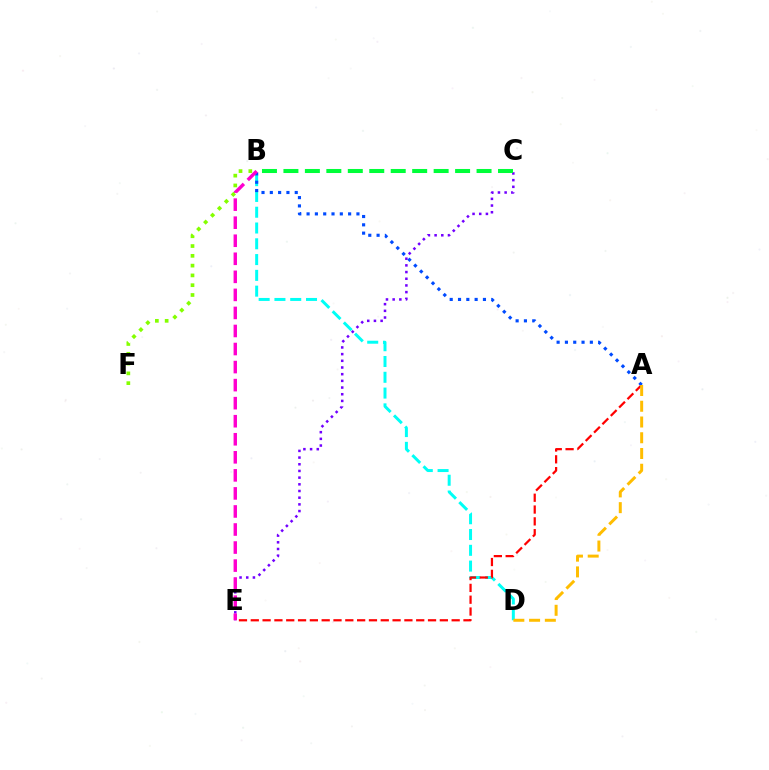{('B', 'D'): [{'color': '#00fff6', 'line_style': 'dashed', 'thickness': 2.14}], ('C', 'E'): [{'color': '#7200ff', 'line_style': 'dotted', 'thickness': 1.82}], ('A', 'E'): [{'color': '#ff0000', 'line_style': 'dashed', 'thickness': 1.61}], ('A', 'B'): [{'color': '#004bff', 'line_style': 'dotted', 'thickness': 2.26}], ('A', 'D'): [{'color': '#ffbd00', 'line_style': 'dashed', 'thickness': 2.14}], ('B', 'E'): [{'color': '#ff00cf', 'line_style': 'dashed', 'thickness': 2.45}], ('B', 'F'): [{'color': '#84ff00', 'line_style': 'dotted', 'thickness': 2.66}], ('B', 'C'): [{'color': '#00ff39', 'line_style': 'dashed', 'thickness': 2.92}]}